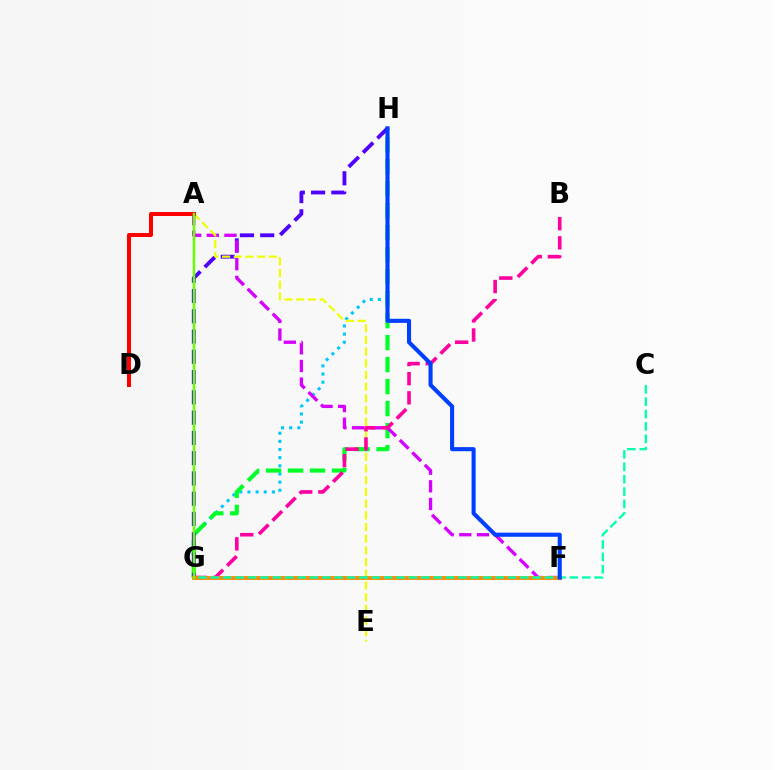{('G', 'H'): [{'color': '#00c7ff', 'line_style': 'dotted', 'thickness': 2.21}, {'color': '#00ff27', 'line_style': 'dashed', 'thickness': 2.99}, {'color': '#4f00ff', 'line_style': 'dashed', 'thickness': 2.75}], ('A', 'F'): [{'color': '#d600ff', 'line_style': 'dashed', 'thickness': 2.4}], ('A', 'E'): [{'color': '#eeff00', 'line_style': 'dashed', 'thickness': 1.59}], ('B', 'G'): [{'color': '#ff00a0', 'line_style': 'dashed', 'thickness': 2.6}], ('A', 'D'): [{'color': '#ff0000', 'line_style': 'solid', 'thickness': 2.89}], ('F', 'G'): [{'color': '#ff8800', 'line_style': 'solid', 'thickness': 2.78}], ('C', 'G'): [{'color': '#00ffaf', 'line_style': 'dashed', 'thickness': 1.68}], ('A', 'G'): [{'color': '#66ff00', 'line_style': 'solid', 'thickness': 1.79}], ('F', 'H'): [{'color': '#003fff', 'line_style': 'solid', 'thickness': 2.94}]}